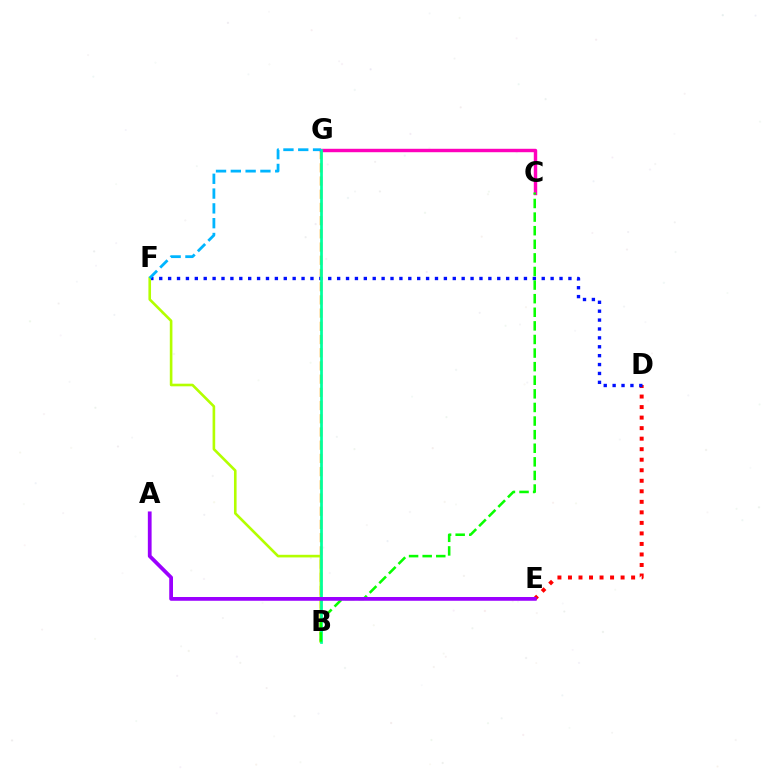{('B', 'G'): [{'color': '#ffa500', 'line_style': 'dashed', 'thickness': 1.79}, {'color': '#00ff9d', 'line_style': 'solid', 'thickness': 1.96}], ('D', 'E'): [{'color': '#ff0000', 'line_style': 'dotted', 'thickness': 2.86}], ('D', 'F'): [{'color': '#0010ff', 'line_style': 'dotted', 'thickness': 2.42}], ('C', 'G'): [{'color': '#ff00bd', 'line_style': 'solid', 'thickness': 2.47}], ('B', 'F'): [{'color': '#b3ff00', 'line_style': 'solid', 'thickness': 1.89}], ('B', 'C'): [{'color': '#08ff00', 'line_style': 'dashed', 'thickness': 1.85}], ('F', 'G'): [{'color': '#00b5ff', 'line_style': 'dashed', 'thickness': 2.01}], ('A', 'E'): [{'color': '#9b00ff', 'line_style': 'solid', 'thickness': 2.71}]}